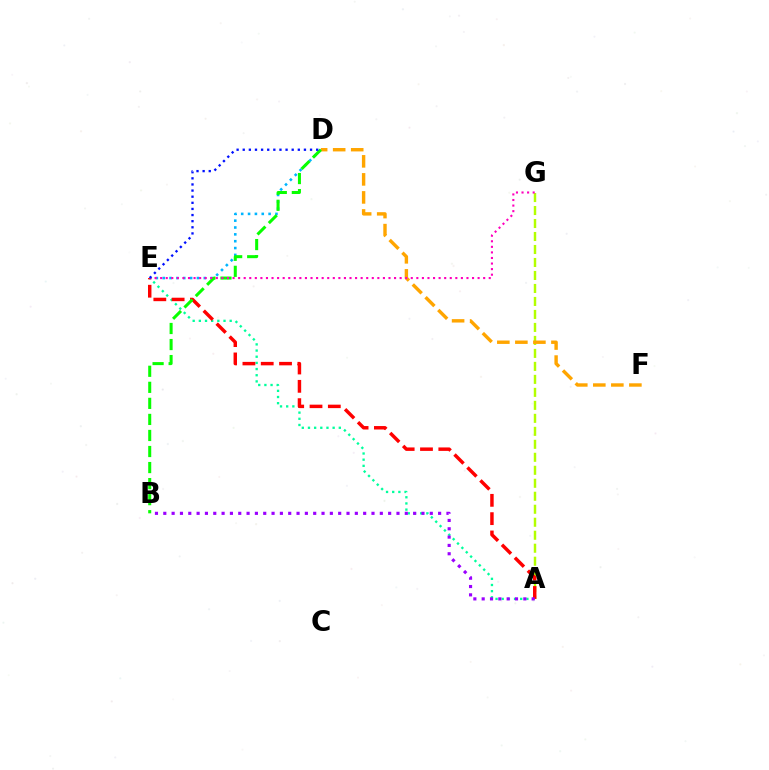{('A', 'E'): [{'color': '#00ff9d', 'line_style': 'dotted', 'thickness': 1.68}, {'color': '#ff0000', 'line_style': 'dashed', 'thickness': 2.49}], ('A', 'G'): [{'color': '#b3ff00', 'line_style': 'dashed', 'thickness': 1.76}], ('D', 'E'): [{'color': '#00b5ff', 'line_style': 'dotted', 'thickness': 1.86}, {'color': '#0010ff', 'line_style': 'dotted', 'thickness': 1.66}], ('D', 'F'): [{'color': '#ffa500', 'line_style': 'dashed', 'thickness': 2.45}], ('B', 'D'): [{'color': '#08ff00', 'line_style': 'dashed', 'thickness': 2.18}], ('E', 'G'): [{'color': '#ff00bd', 'line_style': 'dotted', 'thickness': 1.51}], ('A', 'B'): [{'color': '#9b00ff', 'line_style': 'dotted', 'thickness': 2.26}]}